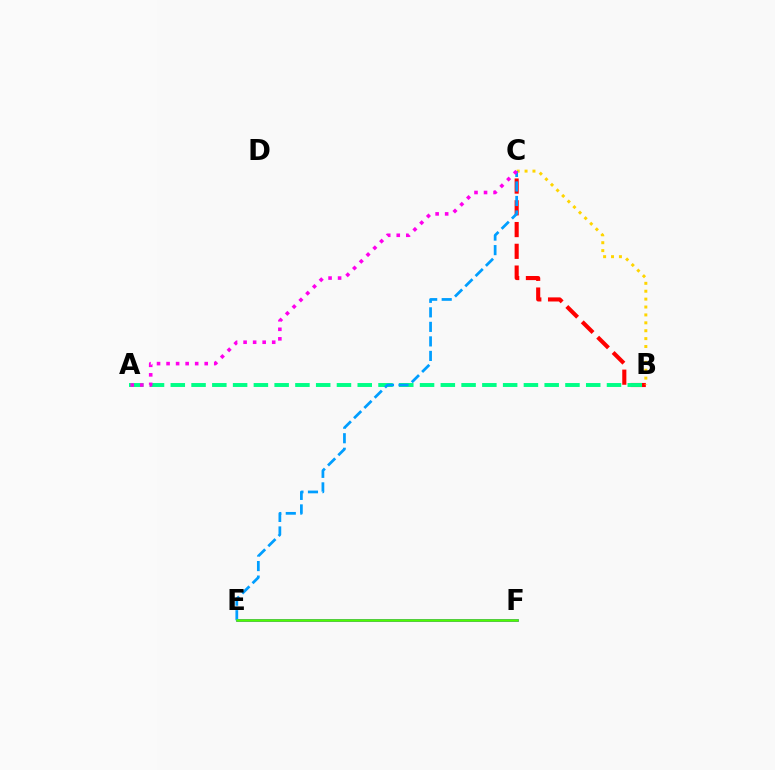{('B', 'C'): [{'color': '#ff0000', 'line_style': 'dashed', 'thickness': 2.96}, {'color': '#ffd500', 'line_style': 'dotted', 'thickness': 2.15}], ('A', 'B'): [{'color': '#00ff86', 'line_style': 'dashed', 'thickness': 2.82}], ('E', 'F'): [{'color': '#3700ff', 'line_style': 'solid', 'thickness': 1.82}, {'color': '#4fff00', 'line_style': 'solid', 'thickness': 1.81}], ('C', 'E'): [{'color': '#009eff', 'line_style': 'dashed', 'thickness': 1.97}], ('A', 'C'): [{'color': '#ff00ed', 'line_style': 'dotted', 'thickness': 2.59}]}